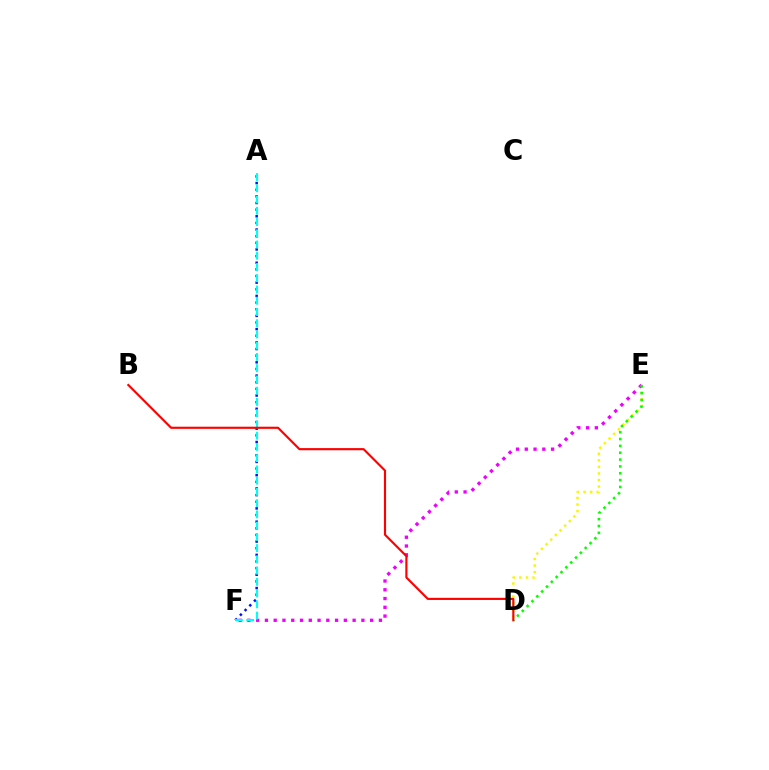{('D', 'E'): [{'color': '#fcf500', 'line_style': 'dotted', 'thickness': 1.78}, {'color': '#08ff00', 'line_style': 'dotted', 'thickness': 1.86}], ('A', 'F'): [{'color': '#0010ff', 'line_style': 'dotted', 'thickness': 1.8}, {'color': '#00fff6', 'line_style': 'dashed', 'thickness': 1.53}], ('E', 'F'): [{'color': '#ee00ff', 'line_style': 'dotted', 'thickness': 2.38}], ('B', 'D'): [{'color': '#ff0000', 'line_style': 'solid', 'thickness': 1.54}]}